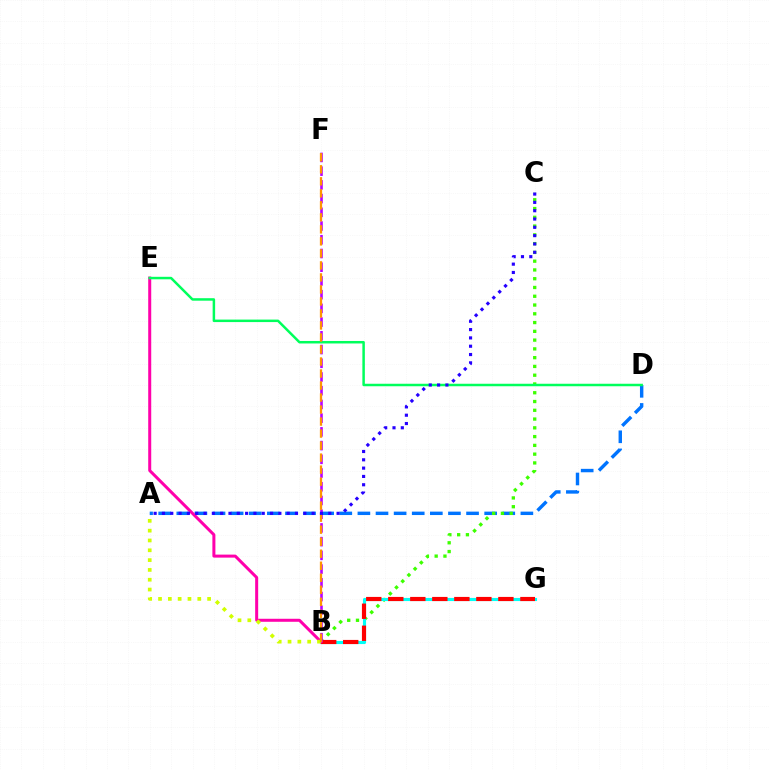{('A', 'D'): [{'color': '#0074ff', 'line_style': 'dashed', 'thickness': 2.46}], ('B', 'C'): [{'color': '#3dff00', 'line_style': 'dotted', 'thickness': 2.38}], ('B', 'G'): [{'color': '#00fff6', 'line_style': 'solid', 'thickness': 2.24}, {'color': '#ff0000', 'line_style': 'dashed', 'thickness': 2.99}], ('B', 'F'): [{'color': '#b900ff', 'line_style': 'dashed', 'thickness': 1.86}, {'color': '#ff9400', 'line_style': 'dashed', 'thickness': 1.63}], ('B', 'E'): [{'color': '#ff00ac', 'line_style': 'solid', 'thickness': 2.17}], ('D', 'E'): [{'color': '#00ff5c', 'line_style': 'solid', 'thickness': 1.79}], ('A', 'B'): [{'color': '#d1ff00', 'line_style': 'dotted', 'thickness': 2.67}], ('A', 'C'): [{'color': '#2500ff', 'line_style': 'dotted', 'thickness': 2.26}]}